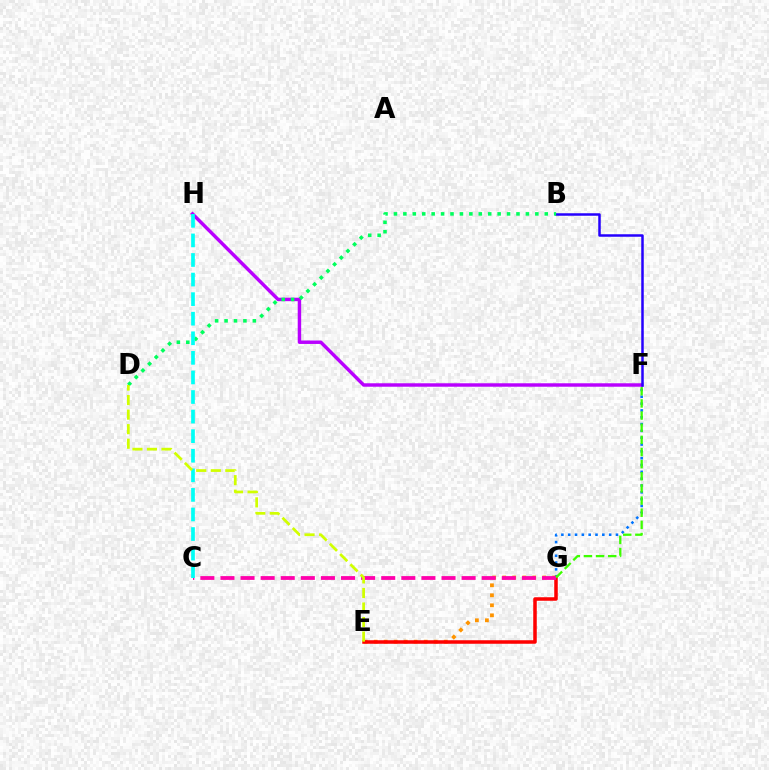{('F', 'H'): [{'color': '#b900ff', 'line_style': 'solid', 'thickness': 2.48}], ('F', 'G'): [{'color': '#0074ff', 'line_style': 'dotted', 'thickness': 1.85}, {'color': '#3dff00', 'line_style': 'dashed', 'thickness': 1.65}], ('B', 'F'): [{'color': '#2500ff', 'line_style': 'solid', 'thickness': 1.8}], ('E', 'G'): [{'color': '#ff9400', 'line_style': 'dotted', 'thickness': 2.72}, {'color': '#ff0000', 'line_style': 'solid', 'thickness': 2.53}], ('C', 'G'): [{'color': '#ff00ac', 'line_style': 'dashed', 'thickness': 2.73}], ('B', 'D'): [{'color': '#00ff5c', 'line_style': 'dotted', 'thickness': 2.56}], ('C', 'H'): [{'color': '#00fff6', 'line_style': 'dashed', 'thickness': 2.66}], ('D', 'E'): [{'color': '#d1ff00', 'line_style': 'dashed', 'thickness': 1.98}]}